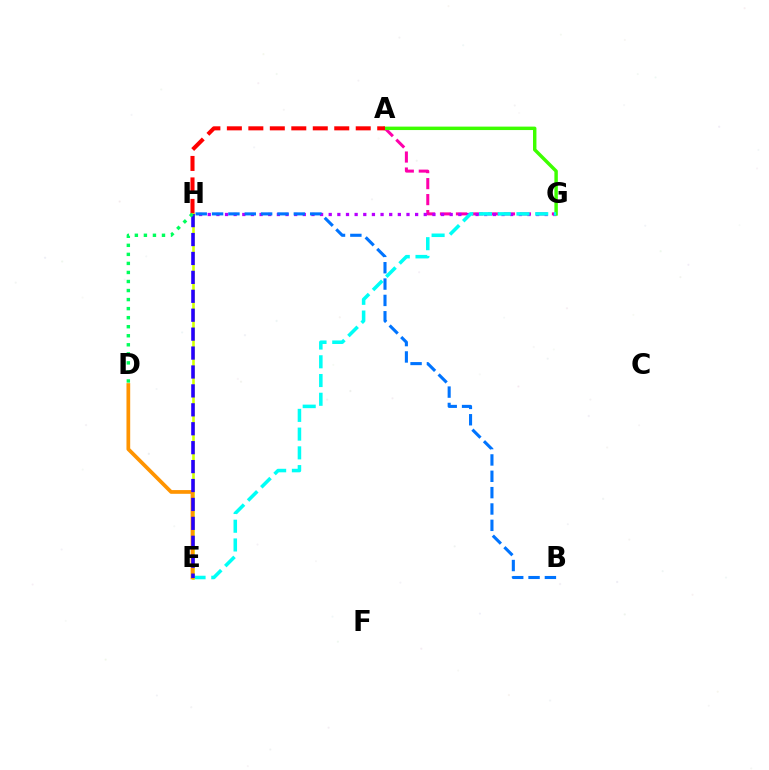{('A', 'G'): [{'color': '#ff00ac', 'line_style': 'dashed', 'thickness': 2.17}, {'color': '#3dff00', 'line_style': 'solid', 'thickness': 2.47}], ('G', 'H'): [{'color': '#b900ff', 'line_style': 'dotted', 'thickness': 2.35}], ('E', 'G'): [{'color': '#00fff6', 'line_style': 'dashed', 'thickness': 2.55}], ('A', 'H'): [{'color': '#ff0000', 'line_style': 'dashed', 'thickness': 2.92}], ('B', 'H'): [{'color': '#0074ff', 'line_style': 'dashed', 'thickness': 2.22}], ('E', 'H'): [{'color': '#d1ff00', 'line_style': 'solid', 'thickness': 1.86}, {'color': '#2500ff', 'line_style': 'dashed', 'thickness': 2.57}], ('D', 'E'): [{'color': '#ff9400', 'line_style': 'solid', 'thickness': 2.68}], ('D', 'H'): [{'color': '#00ff5c', 'line_style': 'dotted', 'thickness': 2.46}]}